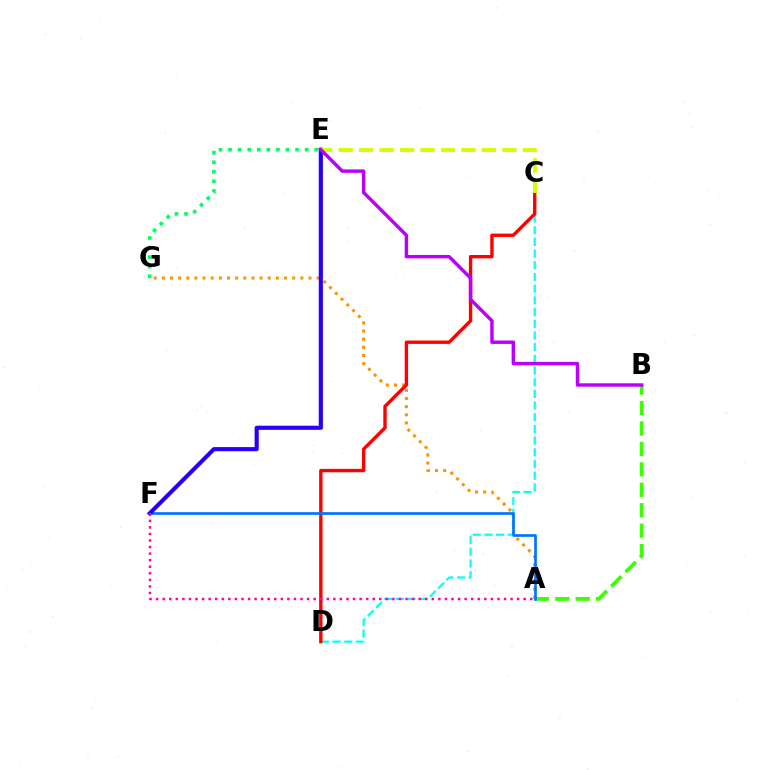{('A', 'B'): [{'color': '#3dff00', 'line_style': 'dashed', 'thickness': 2.78}], ('A', 'G'): [{'color': '#ff9400', 'line_style': 'dotted', 'thickness': 2.21}], ('C', 'D'): [{'color': '#00fff6', 'line_style': 'dashed', 'thickness': 1.59}, {'color': '#ff0000', 'line_style': 'solid', 'thickness': 2.43}], ('A', 'F'): [{'color': '#0074ff', 'line_style': 'solid', 'thickness': 1.92}, {'color': '#ff00ac', 'line_style': 'dotted', 'thickness': 1.78}], ('E', 'F'): [{'color': '#2500ff', 'line_style': 'solid', 'thickness': 2.97}], ('C', 'E'): [{'color': '#d1ff00', 'line_style': 'dashed', 'thickness': 2.78}], ('E', 'G'): [{'color': '#00ff5c', 'line_style': 'dotted', 'thickness': 2.6}], ('B', 'E'): [{'color': '#b900ff', 'line_style': 'solid', 'thickness': 2.47}]}